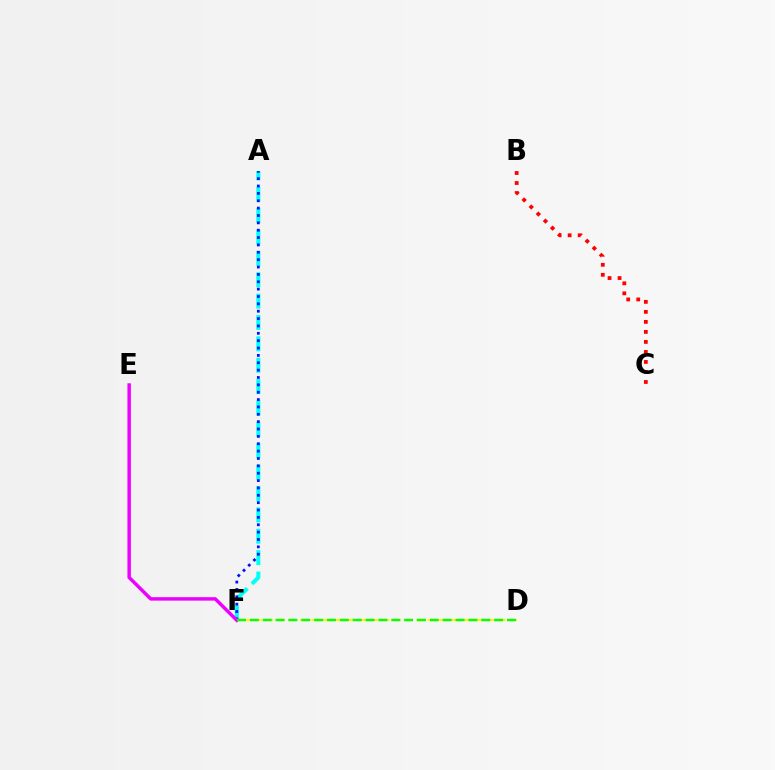{('A', 'F'): [{'color': '#00fff6', 'line_style': 'dashed', 'thickness': 2.9}, {'color': '#0010ff', 'line_style': 'dotted', 'thickness': 2.0}], ('E', 'F'): [{'color': '#ee00ff', 'line_style': 'solid', 'thickness': 2.49}], ('B', 'C'): [{'color': '#ff0000', 'line_style': 'dotted', 'thickness': 2.72}], ('D', 'F'): [{'color': '#fcf500', 'line_style': 'dashed', 'thickness': 1.58}, {'color': '#08ff00', 'line_style': 'dashed', 'thickness': 1.75}]}